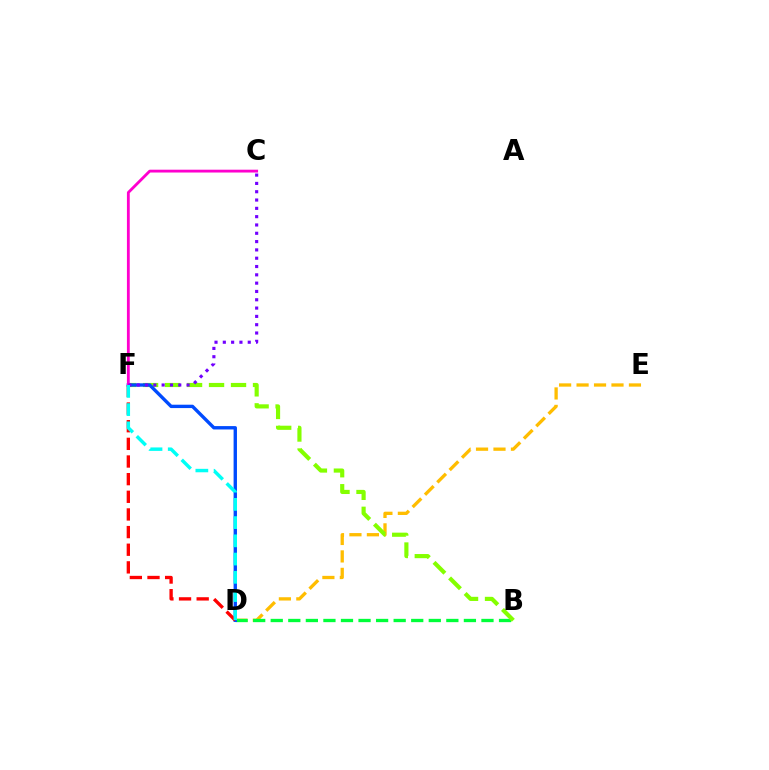{('D', 'E'): [{'color': '#ffbd00', 'line_style': 'dashed', 'thickness': 2.37}], ('B', 'D'): [{'color': '#00ff39', 'line_style': 'dashed', 'thickness': 2.39}], ('B', 'F'): [{'color': '#84ff00', 'line_style': 'dashed', 'thickness': 2.99}], ('D', 'F'): [{'color': '#004bff', 'line_style': 'solid', 'thickness': 2.43}, {'color': '#ff0000', 'line_style': 'dashed', 'thickness': 2.4}, {'color': '#00fff6', 'line_style': 'dashed', 'thickness': 2.48}], ('C', 'F'): [{'color': '#ff00cf', 'line_style': 'solid', 'thickness': 2.03}, {'color': '#7200ff', 'line_style': 'dotted', 'thickness': 2.26}]}